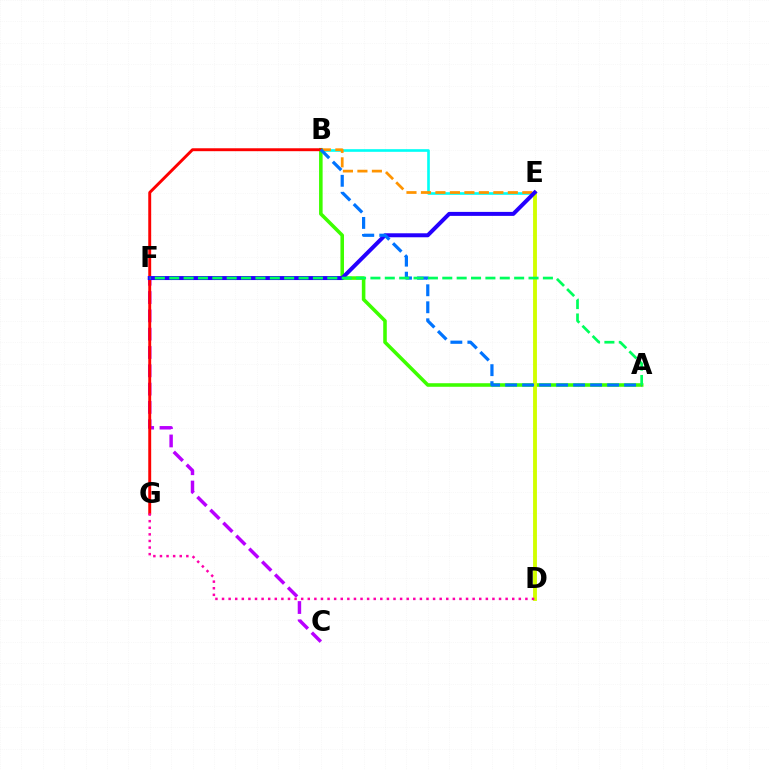{('B', 'E'): [{'color': '#00fff6', 'line_style': 'solid', 'thickness': 1.9}, {'color': '#ff9400', 'line_style': 'dashed', 'thickness': 1.97}], ('A', 'B'): [{'color': '#3dff00', 'line_style': 'solid', 'thickness': 2.57}, {'color': '#0074ff', 'line_style': 'dashed', 'thickness': 2.31}], ('D', 'E'): [{'color': '#d1ff00', 'line_style': 'solid', 'thickness': 2.78}], ('C', 'F'): [{'color': '#b900ff', 'line_style': 'dashed', 'thickness': 2.49}], ('B', 'G'): [{'color': '#ff0000', 'line_style': 'solid', 'thickness': 2.1}], ('E', 'F'): [{'color': '#2500ff', 'line_style': 'solid', 'thickness': 2.87}], ('A', 'F'): [{'color': '#00ff5c', 'line_style': 'dashed', 'thickness': 1.95}], ('D', 'G'): [{'color': '#ff00ac', 'line_style': 'dotted', 'thickness': 1.79}]}